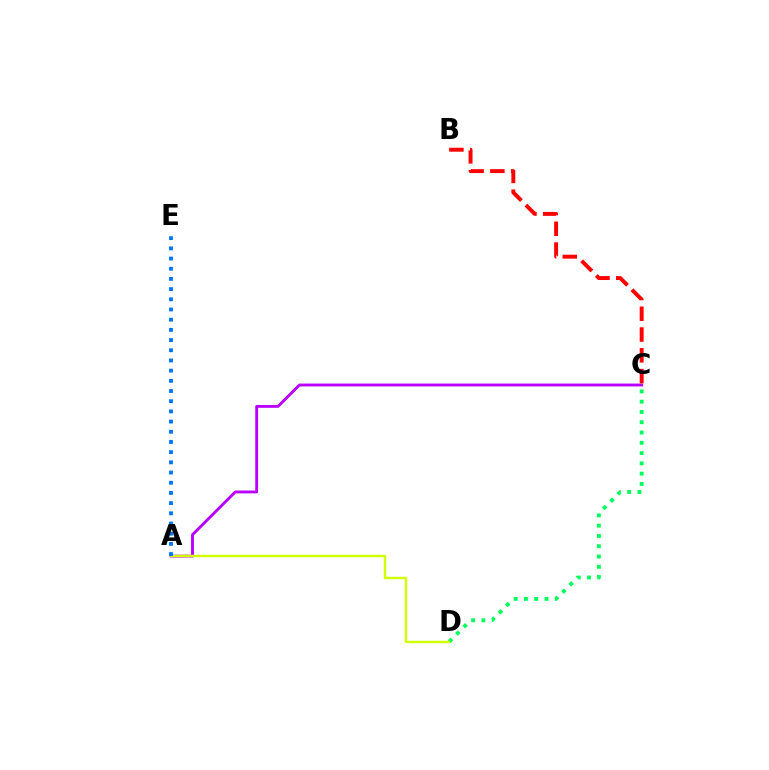{('A', 'C'): [{'color': '#b900ff', 'line_style': 'solid', 'thickness': 2.06}], ('C', 'D'): [{'color': '#00ff5c', 'line_style': 'dotted', 'thickness': 2.79}], ('B', 'C'): [{'color': '#ff0000', 'line_style': 'dashed', 'thickness': 2.82}], ('A', 'D'): [{'color': '#d1ff00', 'line_style': 'solid', 'thickness': 1.75}], ('A', 'E'): [{'color': '#0074ff', 'line_style': 'dotted', 'thickness': 2.77}]}